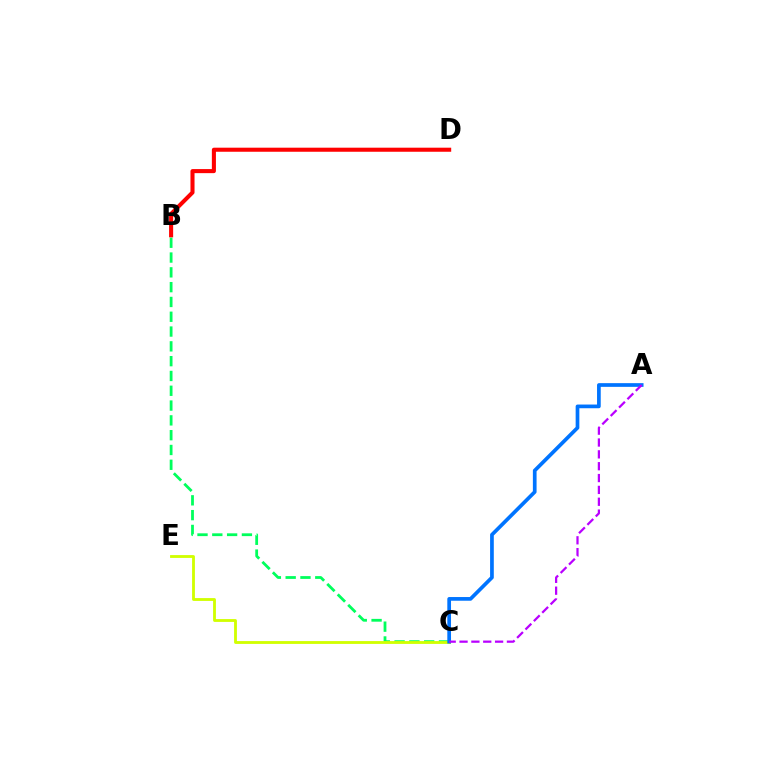{('B', 'C'): [{'color': '#00ff5c', 'line_style': 'dashed', 'thickness': 2.01}], ('C', 'E'): [{'color': '#d1ff00', 'line_style': 'solid', 'thickness': 2.03}], ('B', 'D'): [{'color': '#ff0000', 'line_style': 'solid', 'thickness': 2.93}], ('A', 'C'): [{'color': '#0074ff', 'line_style': 'solid', 'thickness': 2.67}, {'color': '#b900ff', 'line_style': 'dashed', 'thickness': 1.61}]}